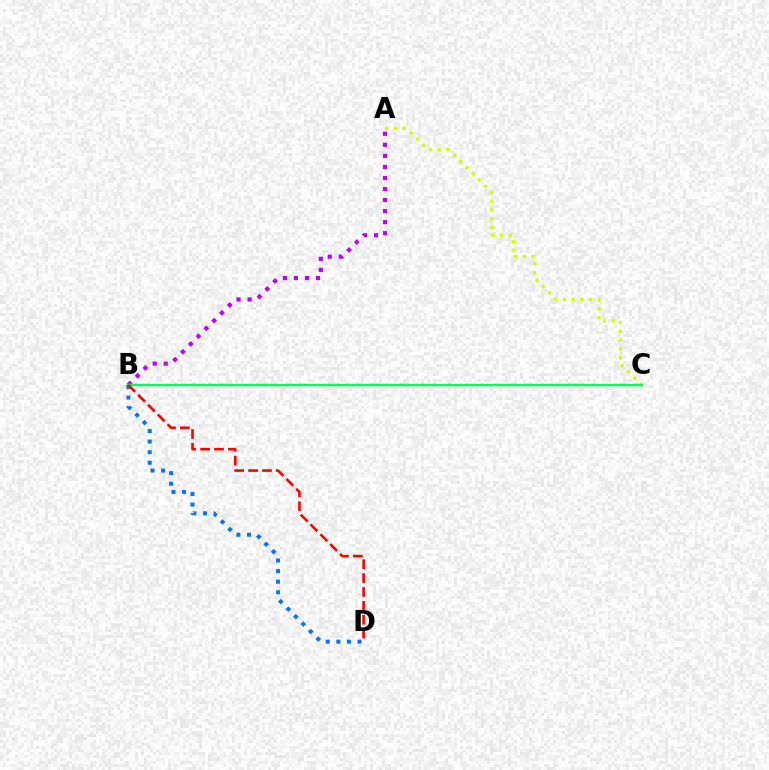{('A', 'C'): [{'color': '#d1ff00', 'line_style': 'dotted', 'thickness': 2.39}], ('A', 'B'): [{'color': '#b900ff', 'line_style': 'dotted', 'thickness': 3.0}], ('B', 'C'): [{'color': '#00ff5c', 'line_style': 'solid', 'thickness': 1.77}], ('B', 'D'): [{'color': '#0074ff', 'line_style': 'dotted', 'thickness': 2.87}, {'color': '#ff0000', 'line_style': 'dashed', 'thickness': 1.89}]}